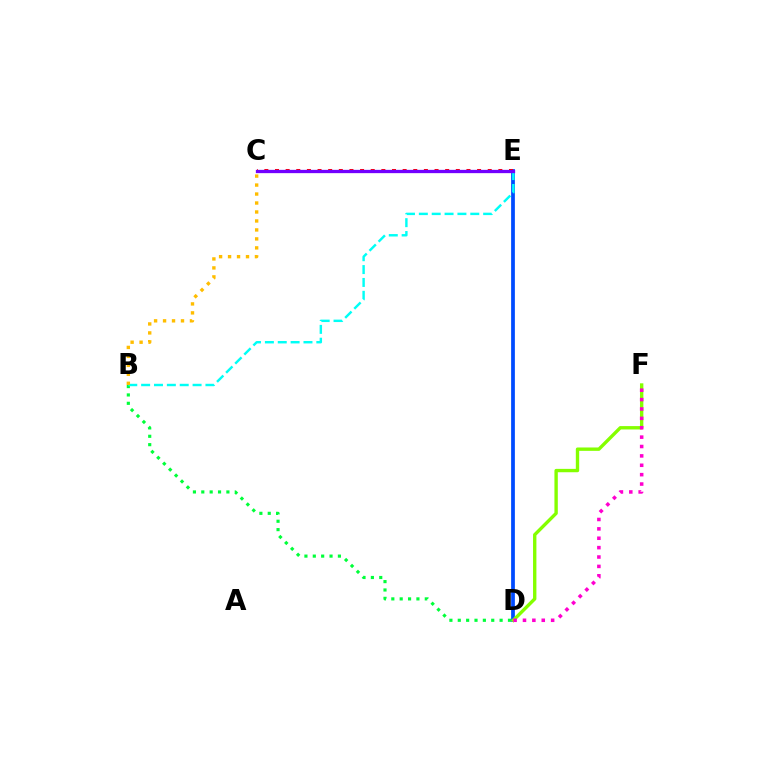{('D', 'E'): [{'color': '#004bff', 'line_style': 'solid', 'thickness': 2.7}], ('D', 'F'): [{'color': '#84ff00', 'line_style': 'solid', 'thickness': 2.43}, {'color': '#ff00cf', 'line_style': 'dotted', 'thickness': 2.55}], ('B', 'D'): [{'color': '#00ff39', 'line_style': 'dotted', 'thickness': 2.27}], ('C', 'E'): [{'color': '#ff0000', 'line_style': 'dotted', 'thickness': 2.89}, {'color': '#7200ff', 'line_style': 'solid', 'thickness': 2.36}], ('B', 'E'): [{'color': '#00fff6', 'line_style': 'dashed', 'thickness': 1.75}], ('B', 'C'): [{'color': '#ffbd00', 'line_style': 'dotted', 'thickness': 2.44}]}